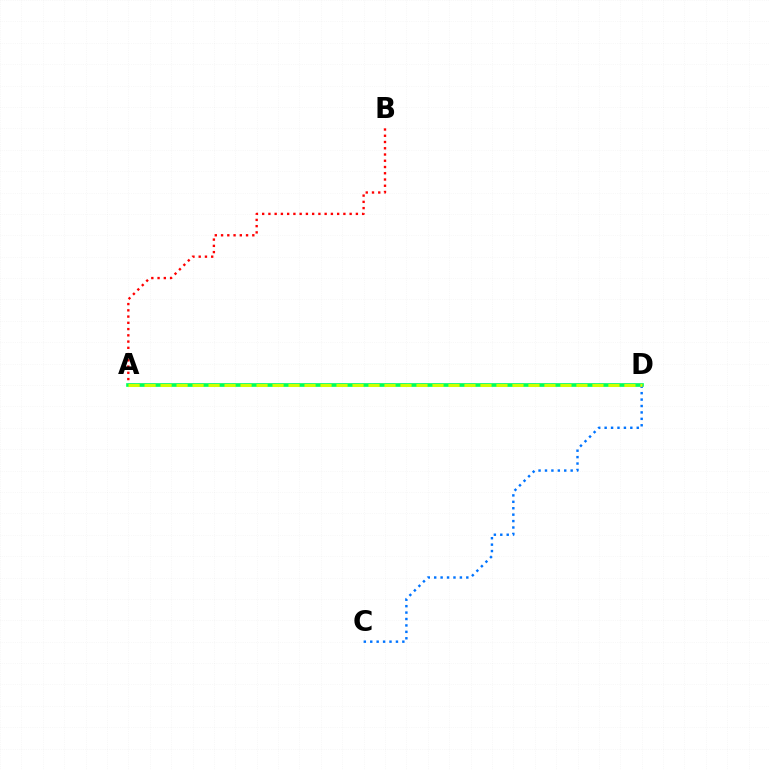{('A', 'B'): [{'color': '#ff0000', 'line_style': 'dotted', 'thickness': 1.7}], ('A', 'D'): [{'color': '#b900ff', 'line_style': 'dashed', 'thickness': 1.6}, {'color': '#00ff5c', 'line_style': 'solid', 'thickness': 2.63}, {'color': '#d1ff00', 'line_style': 'dashed', 'thickness': 2.17}], ('C', 'D'): [{'color': '#0074ff', 'line_style': 'dotted', 'thickness': 1.74}]}